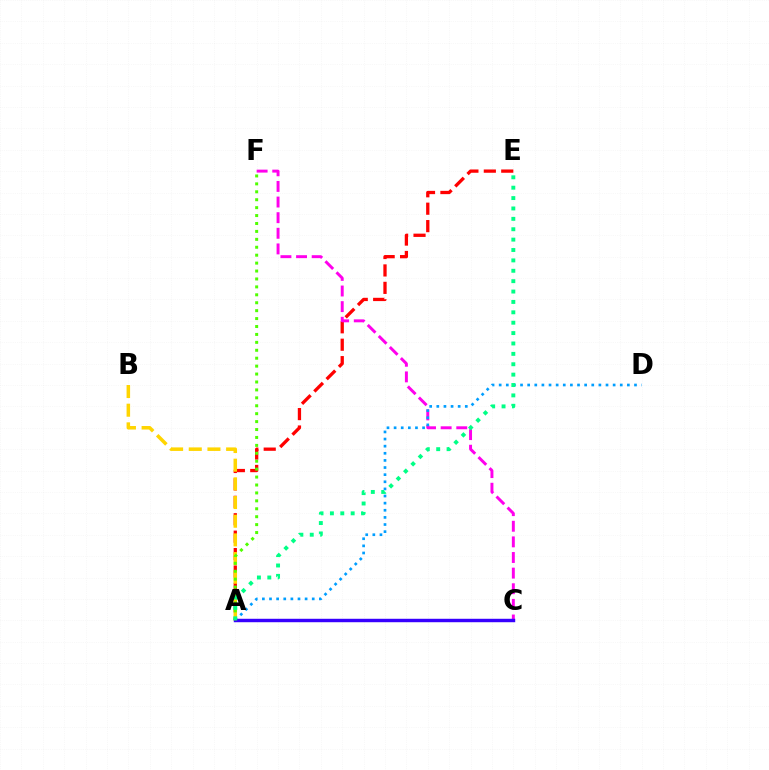{('A', 'E'): [{'color': '#ff0000', 'line_style': 'dashed', 'thickness': 2.37}, {'color': '#00ff86', 'line_style': 'dotted', 'thickness': 2.82}], ('C', 'F'): [{'color': '#ff00ed', 'line_style': 'dashed', 'thickness': 2.12}], ('A', 'B'): [{'color': '#ffd500', 'line_style': 'dashed', 'thickness': 2.54}], ('A', 'D'): [{'color': '#009eff', 'line_style': 'dotted', 'thickness': 1.94}], ('A', 'C'): [{'color': '#3700ff', 'line_style': 'solid', 'thickness': 2.48}], ('A', 'F'): [{'color': '#4fff00', 'line_style': 'dotted', 'thickness': 2.15}]}